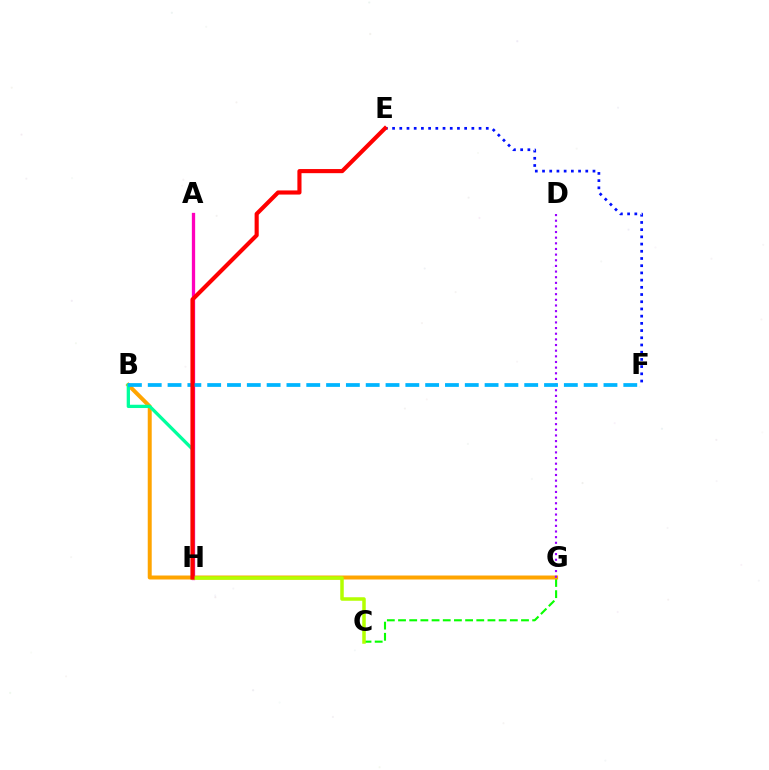{('C', 'G'): [{'color': '#08ff00', 'line_style': 'dashed', 'thickness': 1.52}], ('B', 'G'): [{'color': '#ffa500', 'line_style': 'solid', 'thickness': 2.86}], ('A', 'H'): [{'color': '#ff00bd', 'line_style': 'solid', 'thickness': 2.38}], ('B', 'H'): [{'color': '#00ff9d', 'line_style': 'solid', 'thickness': 2.36}], ('E', 'F'): [{'color': '#0010ff', 'line_style': 'dotted', 'thickness': 1.96}], ('D', 'G'): [{'color': '#9b00ff', 'line_style': 'dotted', 'thickness': 1.54}], ('B', 'F'): [{'color': '#00b5ff', 'line_style': 'dashed', 'thickness': 2.69}], ('C', 'H'): [{'color': '#b3ff00', 'line_style': 'solid', 'thickness': 2.52}], ('E', 'H'): [{'color': '#ff0000', 'line_style': 'solid', 'thickness': 2.97}]}